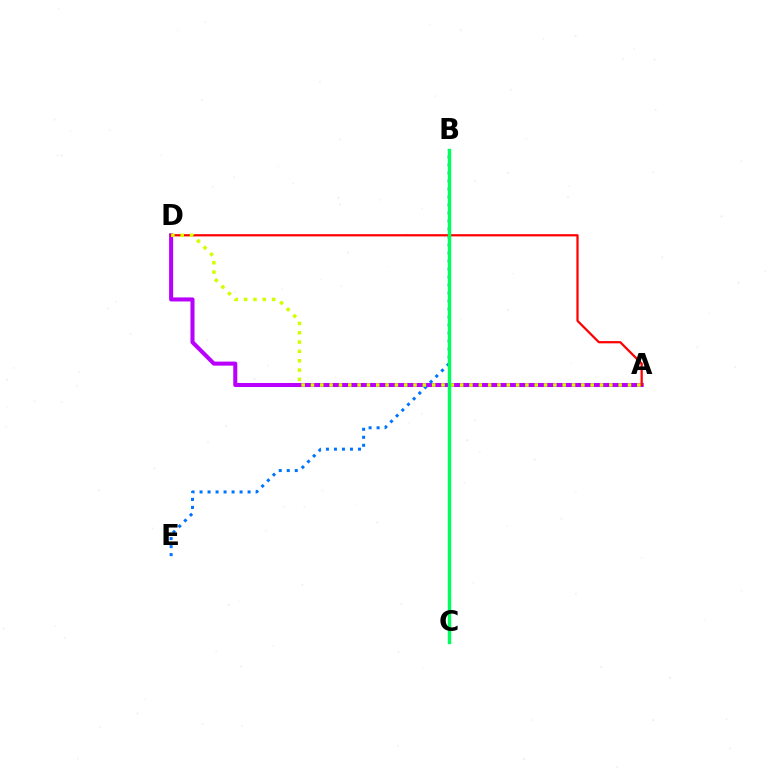{('A', 'D'): [{'color': '#b900ff', 'line_style': 'solid', 'thickness': 2.91}, {'color': '#ff0000', 'line_style': 'solid', 'thickness': 1.61}, {'color': '#d1ff00', 'line_style': 'dotted', 'thickness': 2.53}], ('B', 'E'): [{'color': '#0074ff', 'line_style': 'dotted', 'thickness': 2.18}], ('B', 'C'): [{'color': '#00ff5c', 'line_style': 'solid', 'thickness': 2.46}]}